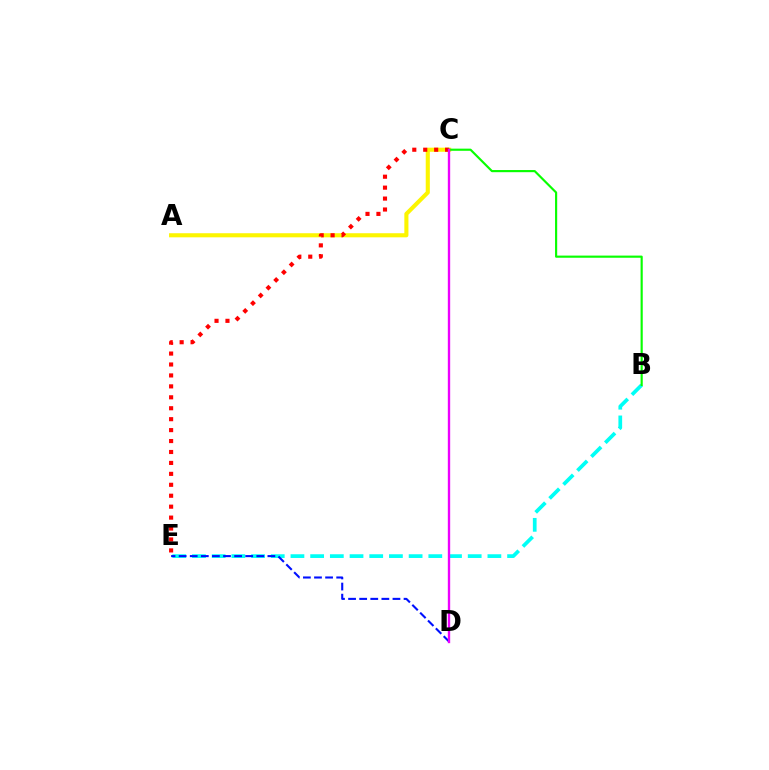{('A', 'C'): [{'color': '#fcf500', 'line_style': 'solid', 'thickness': 2.95}], ('B', 'E'): [{'color': '#00fff6', 'line_style': 'dashed', 'thickness': 2.68}], ('C', 'E'): [{'color': '#ff0000', 'line_style': 'dotted', 'thickness': 2.97}], ('B', 'C'): [{'color': '#08ff00', 'line_style': 'solid', 'thickness': 1.55}], ('D', 'E'): [{'color': '#0010ff', 'line_style': 'dashed', 'thickness': 1.51}], ('C', 'D'): [{'color': '#ee00ff', 'line_style': 'solid', 'thickness': 1.7}]}